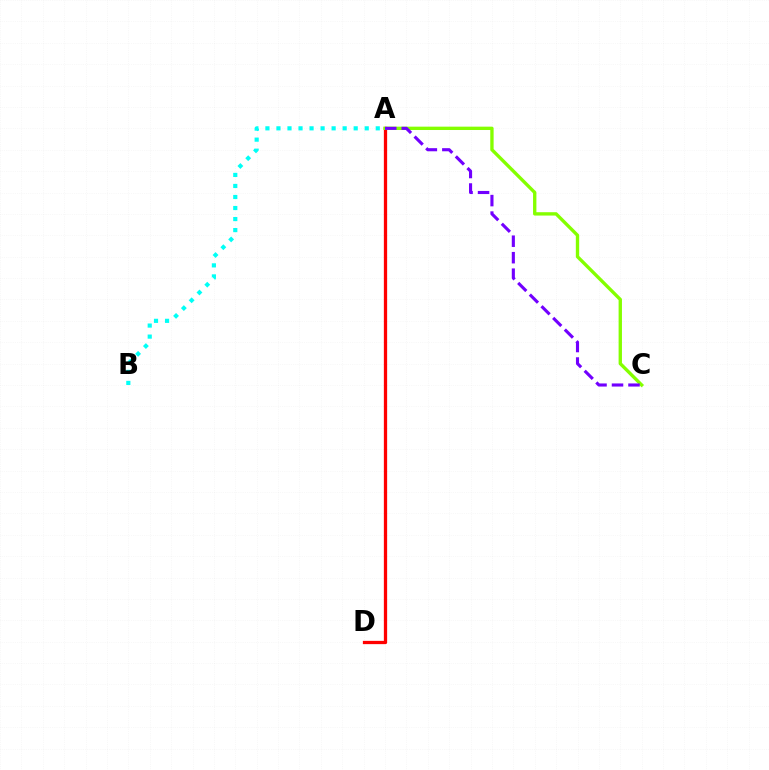{('A', 'D'): [{'color': '#ff0000', 'line_style': 'solid', 'thickness': 2.36}], ('A', 'C'): [{'color': '#84ff00', 'line_style': 'solid', 'thickness': 2.41}, {'color': '#7200ff', 'line_style': 'dashed', 'thickness': 2.24}], ('A', 'B'): [{'color': '#00fff6', 'line_style': 'dotted', 'thickness': 3.0}]}